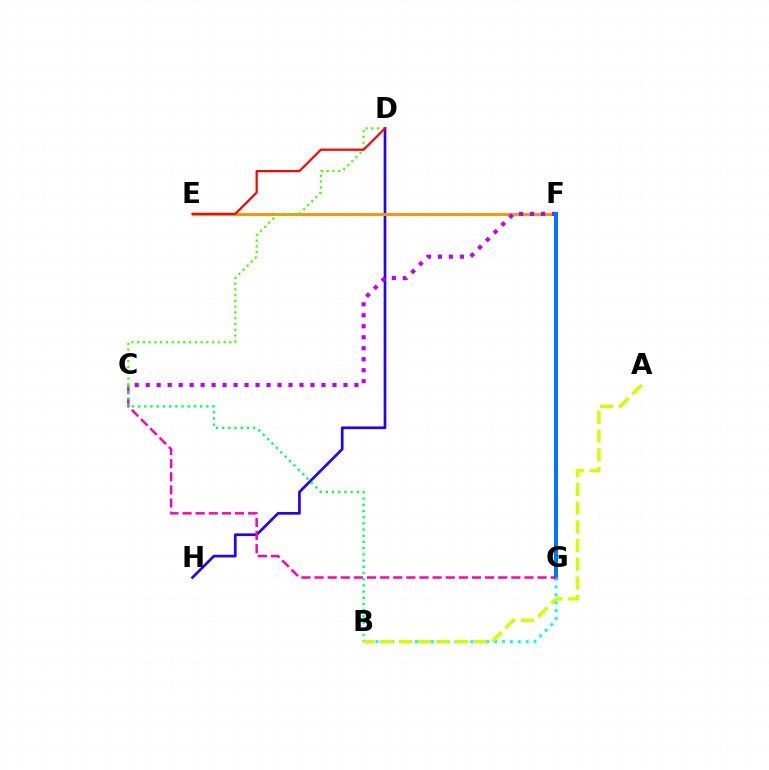{('D', 'H'): [{'color': '#2500ff', 'line_style': 'solid', 'thickness': 1.94}], ('E', 'F'): [{'color': '#ff9400', 'line_style': 'solid', 'thickness': 2.13}], ('C', 'D'): [{'color': '#3dff00', 'line_style': 'dotted', 'thickness': 1.57}], ('C', 'F'): [{'color': '#b900ff', 'line_style': 'dotted', 'thickness': 2.98}], ('F', 'G'): [{'color': '#0074ff', 'line_style': 'solid', 'thickness': 2.86}], ('B', 'G'): [{'color': '#00fff6', 'line_style': 'dotted', 'thickness': 2.15}], ('C', 'G'): [{'color': '#ff00ac', 'line_style': 'dashed', 'thickness': 1.78}], ('B', 'C'): [{'color': '#00ff5c', 'line_style': 'dotted', 'thickness': 1.69}], ('D', 'E'): [{'color': '#ff0000', 'line_style': 'solid', 'thickness': 1.58}], ('A', 'B'): [{'color': '#d1ff00', 'line_style': 'dashed', 'thickness': 2.54}]}